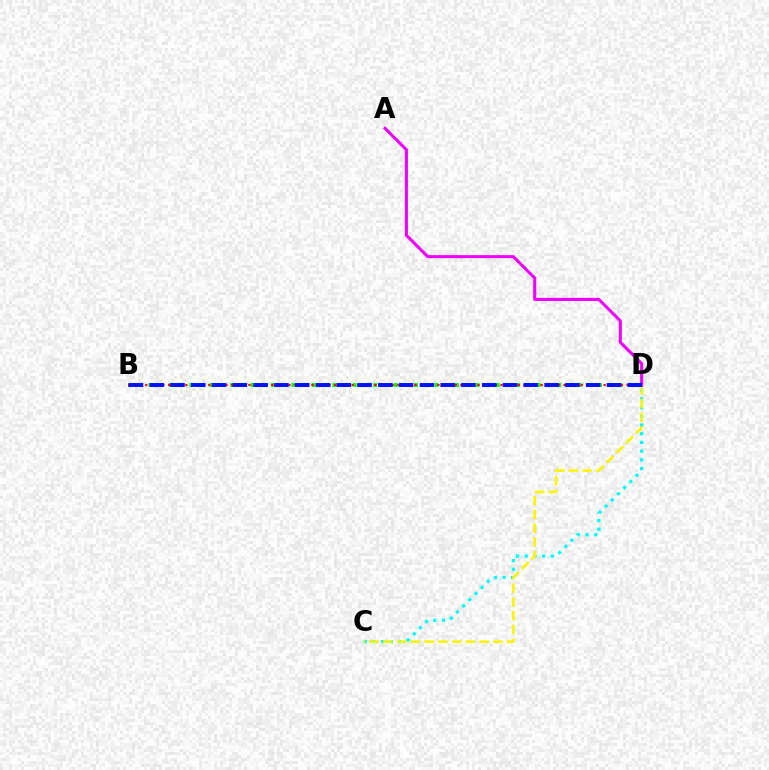{('C', 'D'): [{'color': '#00fff6', 'line_style': 'dotted', 'thickness': 2.37}, {'color': '#fcf500', 'line_style': 'dashed', 'thickness': 1.87}], ('B', 'D'): [{'color': '#08ff00', 'line_style': 'dotted', 'thickness': 2.78}, {'color': '#ff0000', 'line_style': 'dotted', 'thickness': 1.56}, {'color': '#0010ff', 'line_style': 'dashed', 'thickness': 2.82}], ('A', 'D'): [{'color': '#ee00ff', 'line_style': 'solid', 'thickness': 2.21}]}